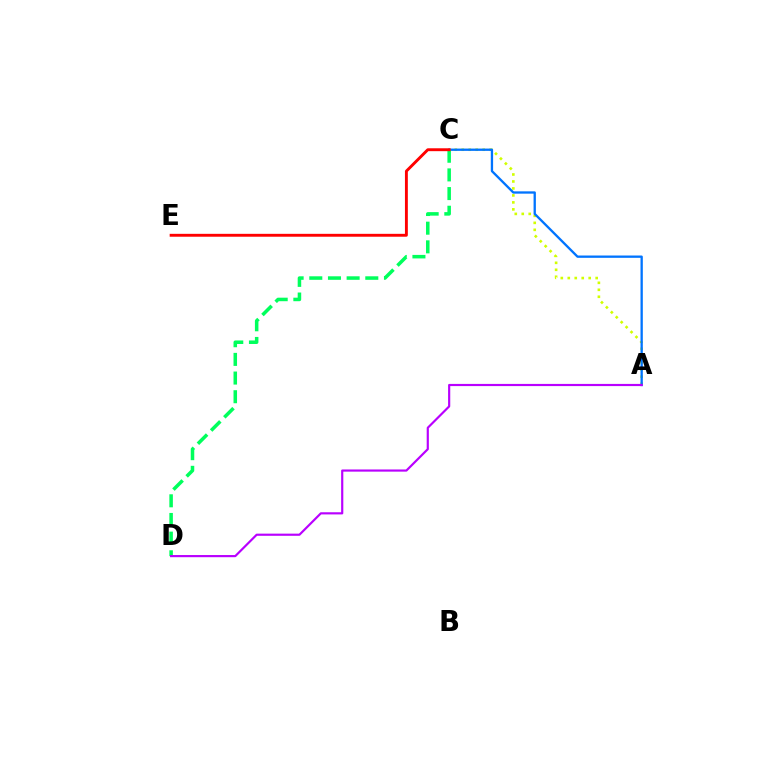{('A', 'C'): [{'color': '#d1ff00', 'line_style': 'dotted', 'thickness': 1.9}, {'color': '#0074ff', 'line_style': 'solid', 'thickness': 1.66}], ('C', 'D'): [{'color': '#00ff5c', 'line_style': 'dashed', 'thickness': 2.54}], ('C', 'E'): [{'color': '#ff0000', 'line_style': 'solid', 'thickness': 2.08}], ('A', 'D'): [{'color': '#b900ff', 'line_style': 'solid', 'thickness': 1.56}]}